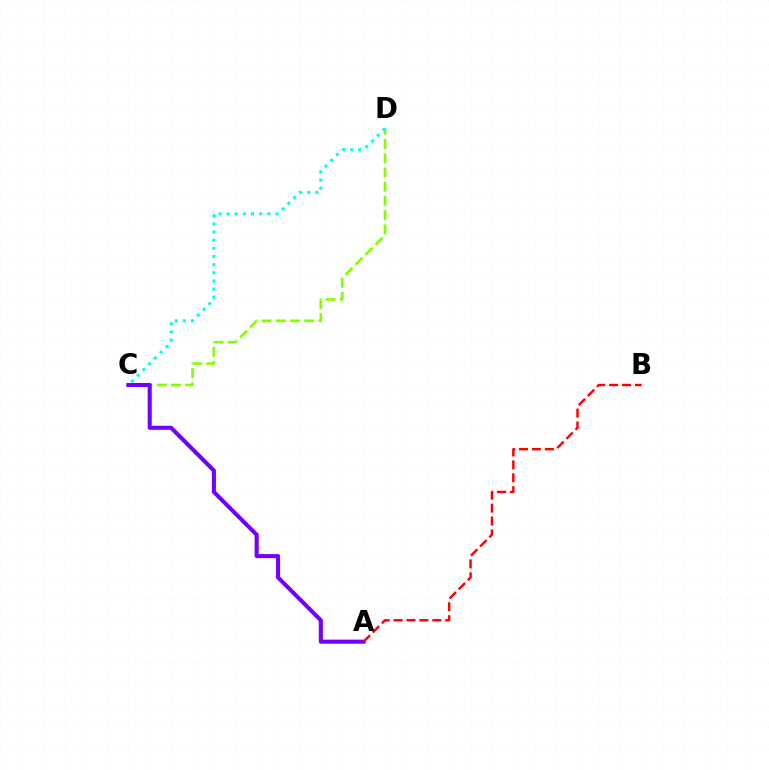{('C', 'D'): [{'color': '#84ff00', 'line_style': 'dashed', 'thickness': 1.93}, {'color': '#00fff6', 'line_style': 'dotted', 'thickness': 2.21}], ('A', 'C'): [{'color': '#7200ff', 'line_style': 'solid', 'thickness': 2.93}], ('A', 'B'): [{'color': '#ff0000', 'line_style': 'dashed', 'thickness': 1.76}]}